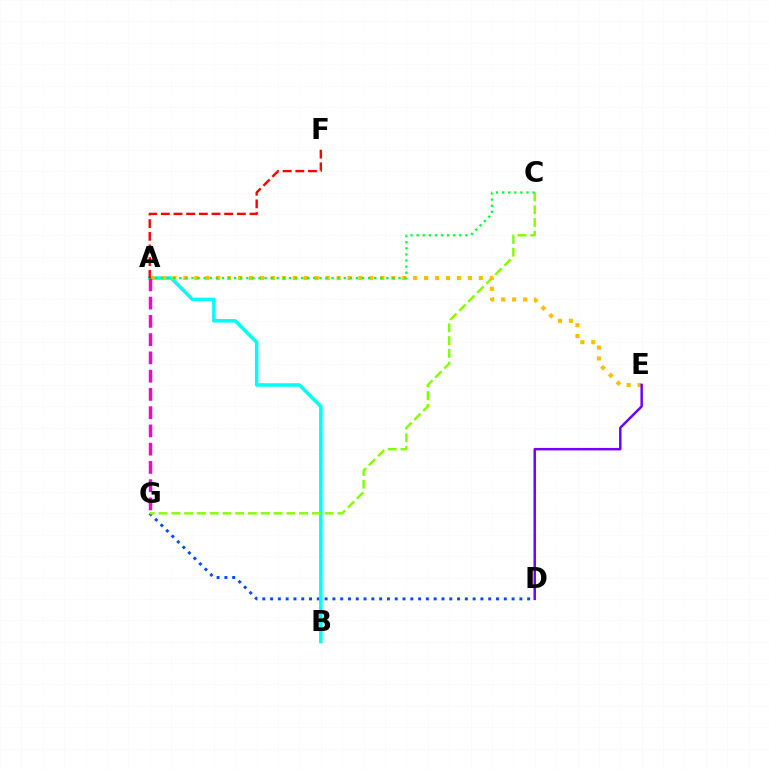{('D', 'G'): [{'color': '#004bff', 'line_style': 'dotted', 'thickness': 2.12}], ('A', 'B'): [{'color': '#00fff6', 'line_style': 'solid', 'thickness': 2.54}], ('C', 'G'): [{'color': '#84ff00', 'line_style': 'dashed', 'thickness': 1.74}], ('A', 'E'): [{'color': '#ffbd00', 'line_style': 'dotted', 'thickness': 2.97}], ('A', 'C'): [{'color': '#00ff39', 'line_style': 'dotted', 'thickness': 1.65}], ('D', 'E'): [{'color': '#7200ff', 'line_style': 'solid', 'thickness': 1.78}], ('A', 'F'): [{'color': '#ff0000', 'line_style': 'dashed', 'thickness': 1.72}], ('A', 'G'): [{'color': '#ff00cf', 'line_style': 'dashed', 'thickness': 2.48}]}